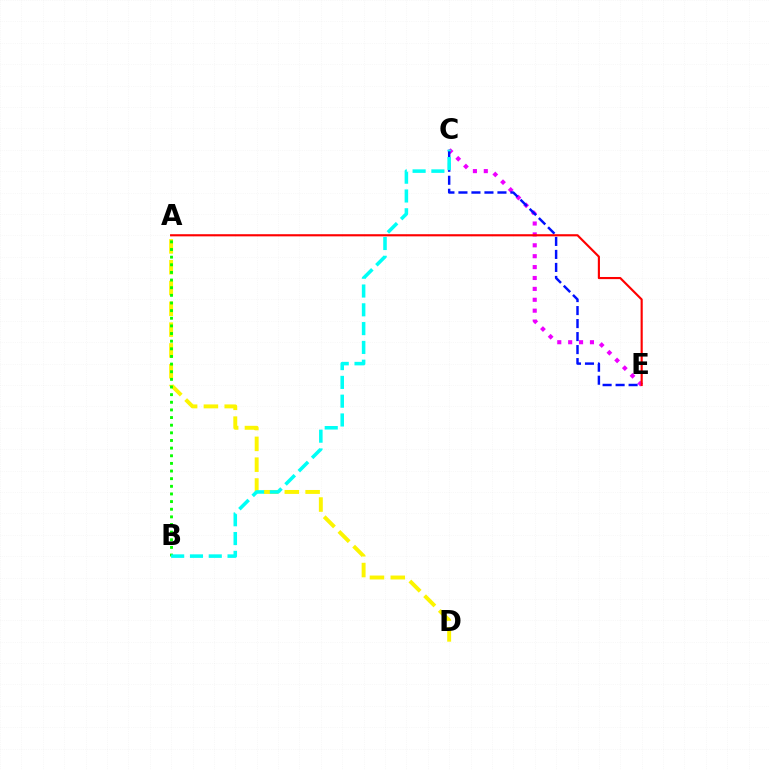{('A', 'D'): [{'color': '#fcf500', 'line_style': 'dashed', 'thickness': 2.83}], ('C', 'E'): [{'color': '#ee00ff', 'line_style': 'dotted', 'thickness': 2.96}, {'color': '#0010ff', 'line_style': 'dashed', 'thickness': 1.77}], ('A', 'B'): [{'color': '#08ff00', 'line_style': 'dotted', 'thickness': 2.08}], ('B', 'C'): [{'color': '#00fff6', 'line_style': 'dashed', 'thickness': 2.55}], ('A', 'E'): [{'color': '#ff0000', 'line_style': 'solid', 'thickness': 1.54}]}